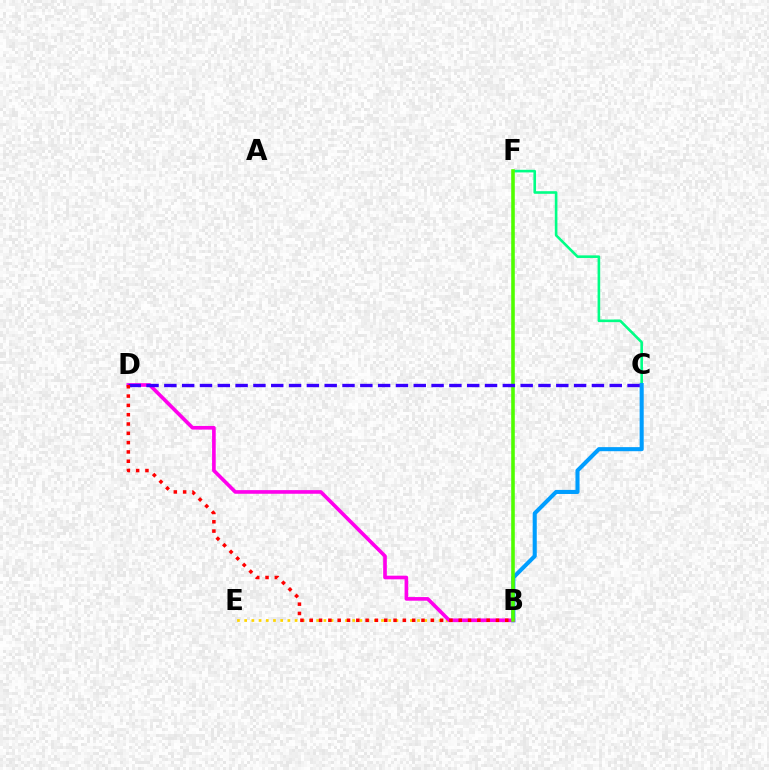{('B', 'E'): [{'color': '#ffd500', 'line_style': 'dotted', 'thickness': 1.96}], ('C', 'F'): [{'color': '#00ff86', 'line_style': 'solid', 'thickness': 1.88}], ('B', 'C'): [{'color': '#009eff', 'line_style': 'solid', 'thickness': 2.93}], ('B', 'D'): [{'color': '#ff00ed', 'line_style': 'solid', 'thickness': 2.62}, {'color': '#ff0000', 'line_style': 'dotted', 'thickness': 2.53}], ('B', 'F'): [{'color': '#4fff00', 'line_style': 'solid', 'thickness': 2.58}], ('C', 'D'): [{'color': '#3700ff', 'line_style': 'dashed', 'thickness': 2.42}]}